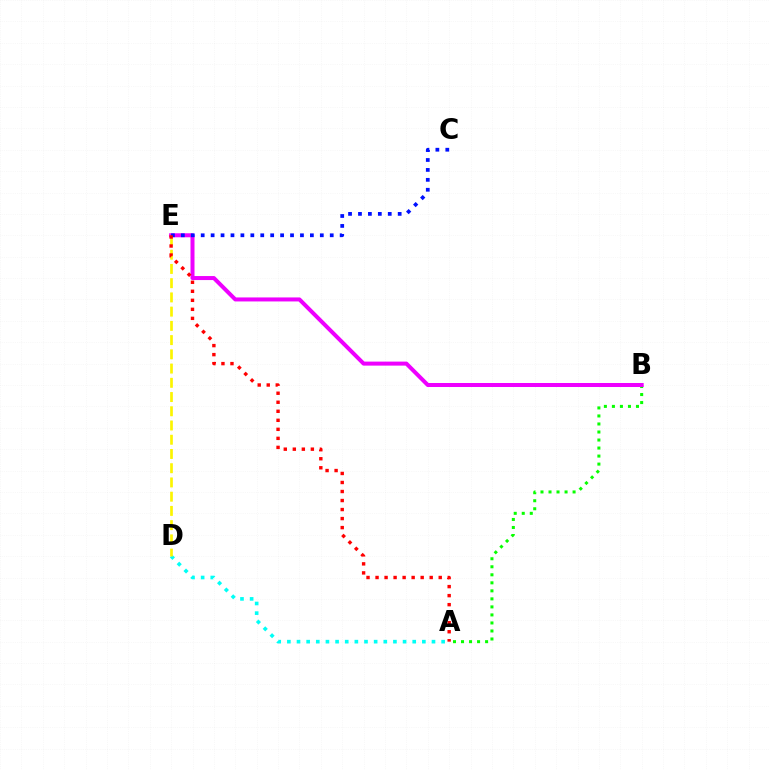{('A', 'D'): [{'color': '#00fff6', 'line_style': 'dotted', 'thickness': 2.62}], ('A', 'B'): [{'color': '#08ff00', 'line_style': 'dotted', 'thickness': 2.18}], ('B', 'E'): [{'color': '#ee00ff', 'line_style': 'solid', 'thickness': 2.89}], ('D', 'E'): [{'color': '#fcf500', 'line_style': 'dashed', 'thickness': 1.93}], ('C', 'E'): [{'color': '#0010ff', 'line_style': 'dotted', 'thickness': 2.7}], ('A', 'E'): [{'color': '#ff0000', 'line_style': 'dotted', 'thickness': 2.45}]}